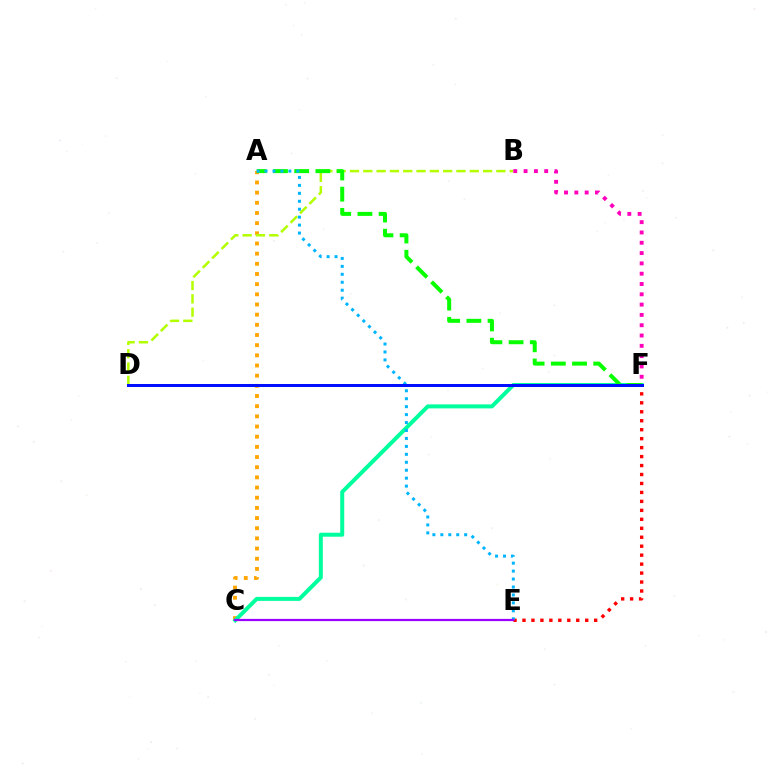{('E', 'F'): [{'color': '#ff0000', 'line_style': 'dotted', 'thickness': 2.43}], ('A', 'C'): [{'color': '#ffa500', 'line_style': 'dotted', 'thickness': 2.76}], ('C', 'F'): [{'color': '#00ff9d', 'line_style': 'solid', 'thickness': 2.87}], ('B', 'D'): [{'color': '#b3ff00', 'line_style': 'dashed', 'thickness': 1.81}], ('A', 'F'): [{'color': '#08ff00', 'line_style': 'dashed', 'thickness': 2.88}], ('A', 'E'): [{'color': '#00b5ff', 'line_style': 'dotted', 'thickness': 2.16}], ('C', 'E'): [{'color': '#9b00ff', 'line_style': 'solid', 'thickness': 1.61}], ('D', 'F'): [{'color': '#0010ff', 'line_style': 'solid', 'thickness': 2.16}], ('B', 'F'): [{'color': '#ff00bd', 'line_style': 'dotted', 'thickness': 2.8}]}